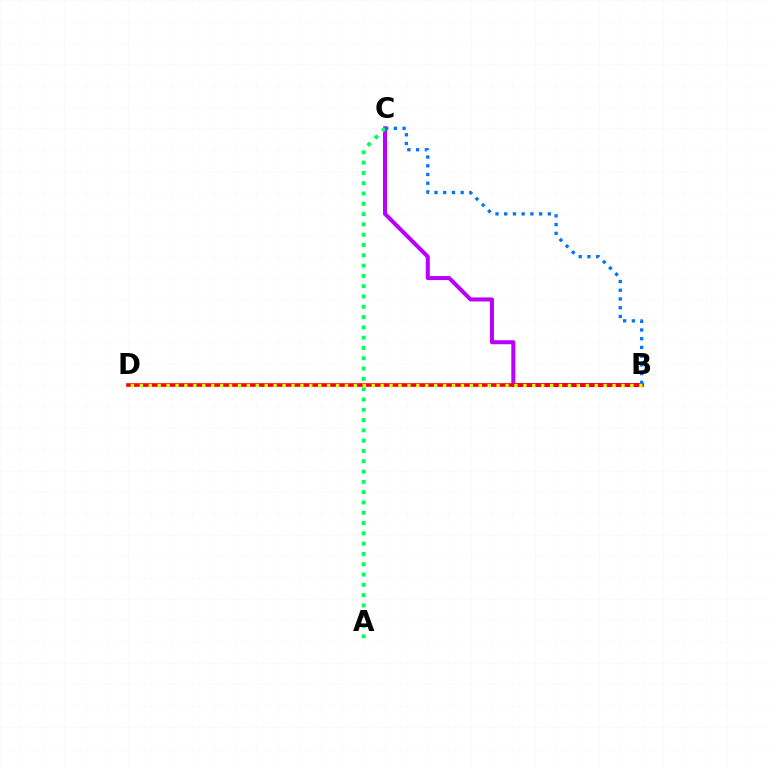{('B', 'C'): [{'color': '#b900ff', 'line_style': 'solid', 'thickness': 2.9}, {'color': '#0074ff', 'line_style': 'dotted', 'thickness': 2.37}], ('A', 'C'): [{'color': '#00ff5c', 'line_style': 'dotted', 'thickness': 2.8}], ('B', 'D'): [{'color': '#ff0000', 'line_style': 'solid', 'thickness': 2.63}, {'color': '#d1ff00', 'line_style': 'dotted', 'thickness': 2.42}]}